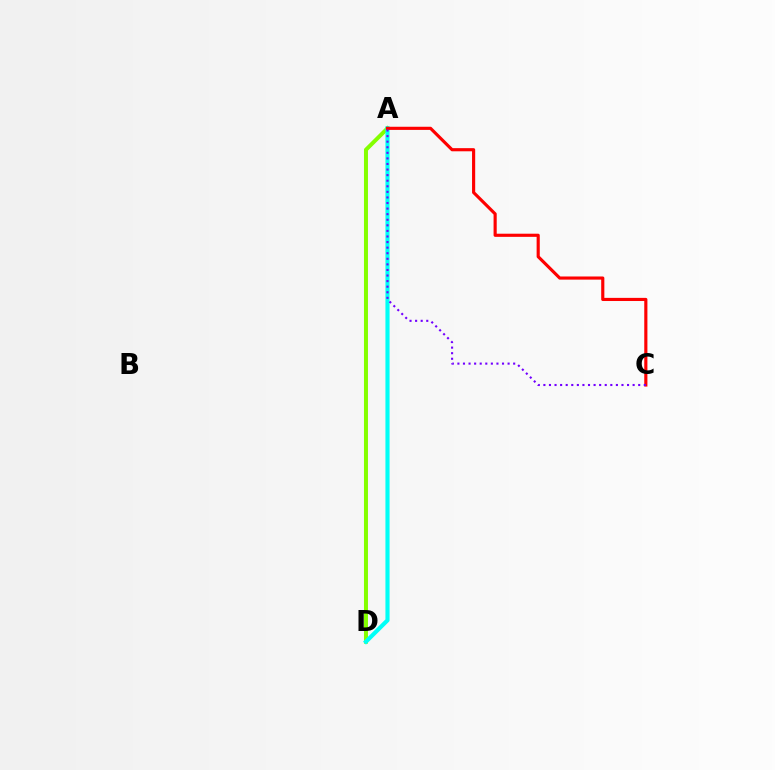{('A', 'D'): [{'color': '#84ff00', 'line_style': 'solid', 'thickness': 2.87}, {'color': '#00fff6', 'line_style': 'solid', 'thickness': 2.98}], ('A', 'C'): [{'color': '#ff0000', 'line_style': 'solid', 'thickness': 2.26}, {'color': '#7200ff', 'line_style': 'dotted', 'thickness': 1.52}]}